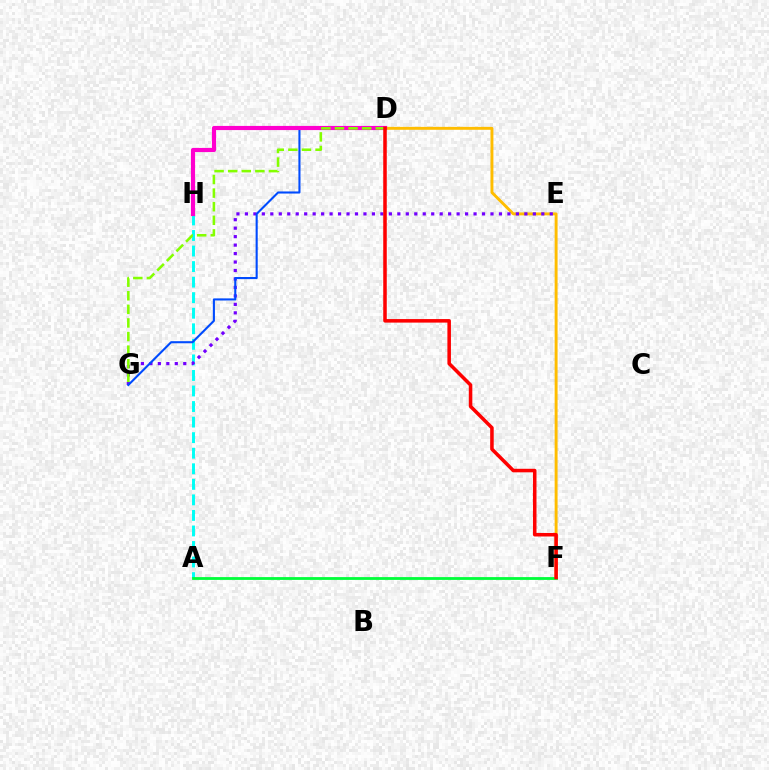{('A', 'H'): [{'color': '#00fff6', 'line_style': 'dashed', 'thickness': 2.11}], ('D', 'F'): [{'color': '#ffbd00', 'line_style': 'solid', 'thickness': 2.1}, {'color': '#ff0000', 'line_style': 'solid', 'thickness': 2.54}], ('E', 'G'): [{'color': '#7200ff', 'line_style': 'dotted', 'thickness': 2.3}], ('D', 'G'): [{'color': '#004bff', 'line_style': 'solid', 'thickness': 1.51}, {'color': '#84ff00', 'line_style': 'dashed', 'thickness': 1.85}], ('A', 'F'): [{'color': '#00ff39', 'line_style': 'solid', 'thickness': 2.02}], ('D', 'H'): [{'color': '#ff00cf', 'line_style': 'solid', 'thickness': 2.99}]}